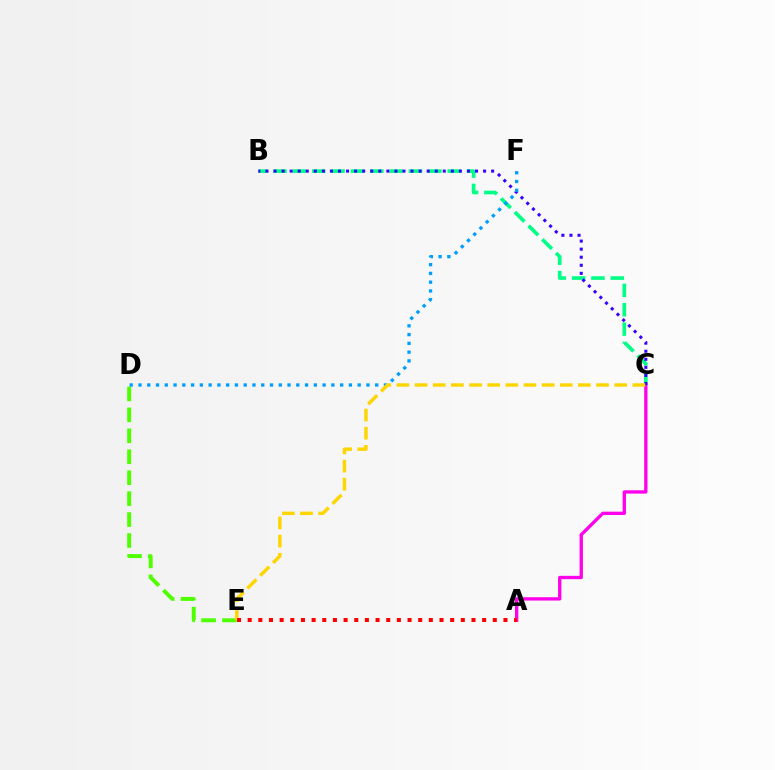{('B', 'C'): [{'color': '#00ff86', 'line_style': 'dashed', 'thickness': 2.63}, {'color': '#3700ff', 'line_style': 'dotted', 'thickness': 2.19}], ('D', 'E'): [{'color': '#4fff00', 'line_style': 'dashed', 'thickness': 2.84}], ('A', 'C'): [{'color': '#ff00ed', 'line_style': 'solid', 'thickness': 2.39}], ('D', 'F'): [{'color': '#009eff', 'line_style': 'dotted', 'thickness': 2.38}], ('C', 'E'): [{'color': '#ffd500', 'line_style': 'dashed', 'thickness': 2.47}], ('A', 'E'): [{'color': '#ff0000', 'line_style': 'dotted', 'thickness': 2.9}]}